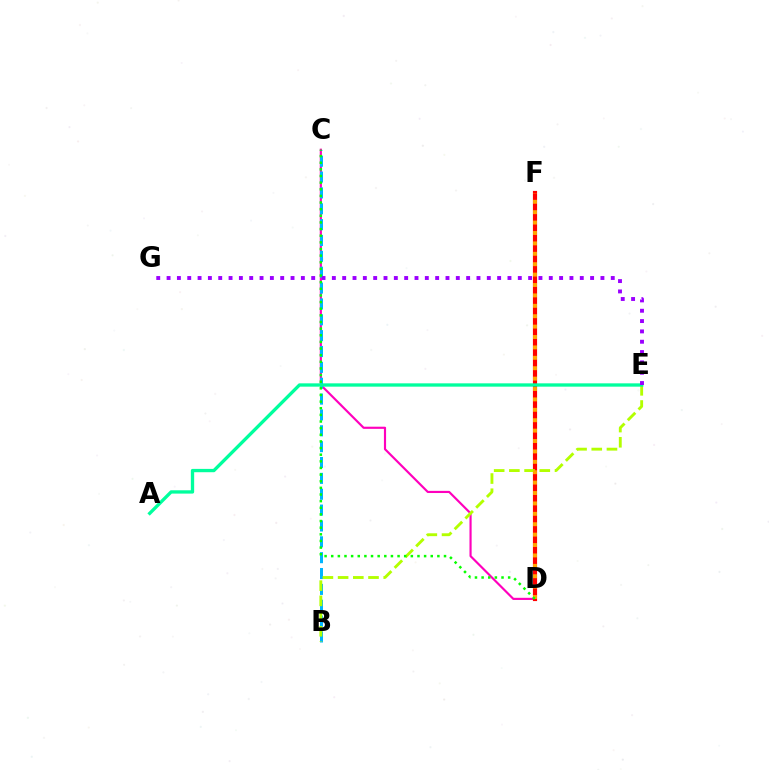{('C', 'D'): [{'color': '#ff00bd', 'line_style': 'solid', 'thickness': 1.55}, {'color': '#08ff00', 'line_style': 'dotted', 'thickness': 1.8}], ('D', 'F'): [{'color': '#0010ff', 'line_style': 'dashed', 'thickness': 2.61}, {'color': '#ff0000', 'line_style': 'solid', 'thickness': 3.0}, {'color': '#ffa500', 'line_style': 'dotted', 'thickness': 2.83}], ('B', 'C'): [{'color': '#00b5ff', 'line_style': 'dashed', 'thickness': 2.15}], ('B', 'E'): [{'color': '#b3ff00', 'line_style': 'dashed', 'thickness': 2.07}], ('A', 'E'): [{'color': '#00ff9d', 'line_style': 'solid', 'thickness': 2.39}], ('E', 'G'): [{'color': '#9b00ff', 'line_style': 'dotted', 'thickness': 2.81}]}